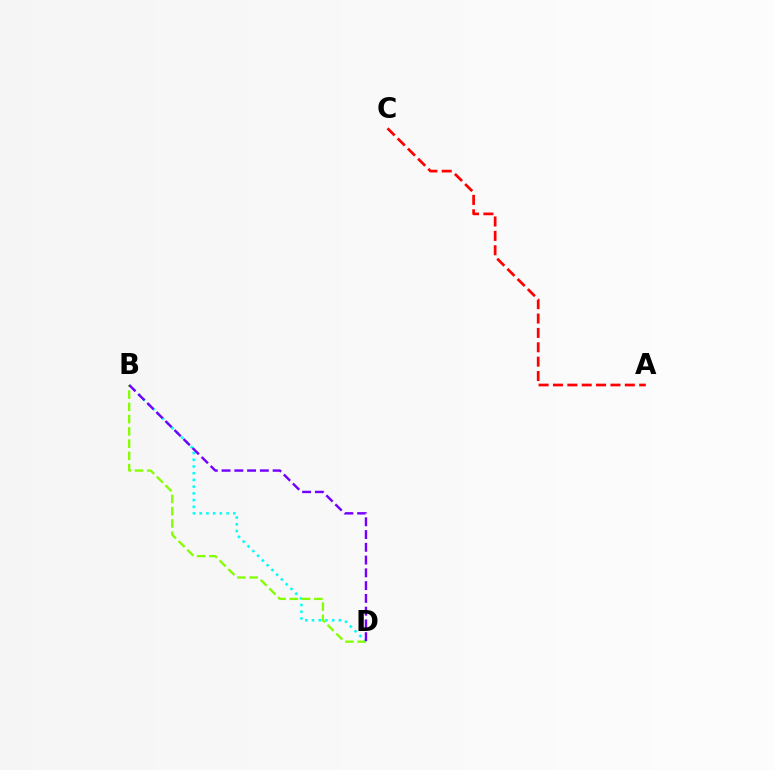{('B', 'D'): [{'color': '#00fff6', 'line_style': 'dotted', 'thickness': 1.83}, {'color': '#84ff00', 'line_style': 'dashed', 'thickness': 1.67}, {'color': '#7200ff', 'line_style': 'dashed', 'thickness': 1.73}], ('A', 'C'): [{'color': '#ff0000', 'line_style': 'dashed', 'thickness': 1.95}]}